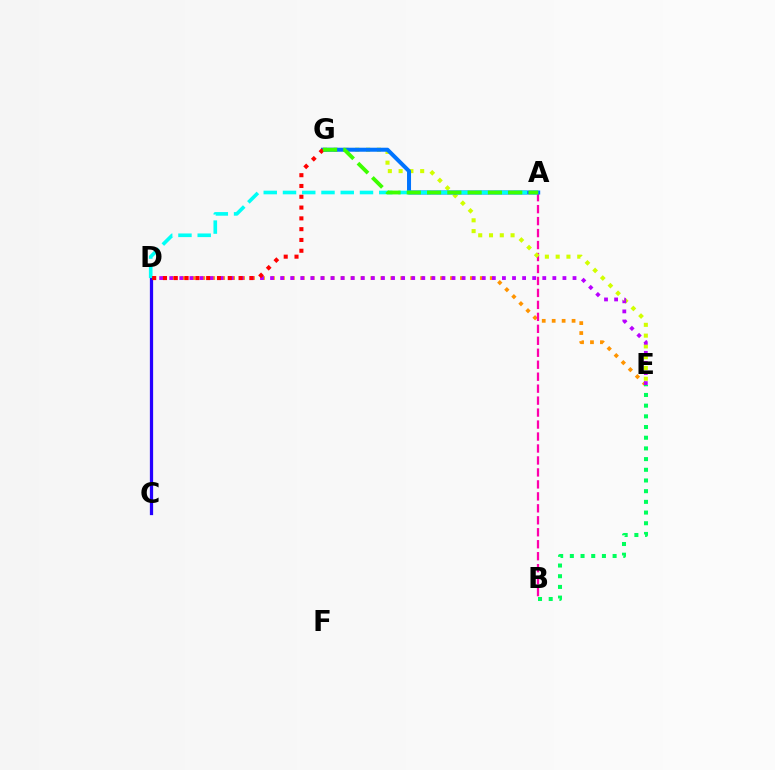{('D', 'E'): [{'color': '#ff9400', 'line_style': 'dotted', 'thickness': 2.7}, {'color': '#b900ff', 'line_style': 'dotted', 'thickness': 2.74}], ('A', 'B'): [{'color': '#ff00ac', 'line_style': 'dashed', 'thickness': 1.63}], ('E', 'G'): [{'color': '#d1ff00', 'line_style': 'dotted', 'thickness': 2.93}], ('A', 'G'): [{'color': '#0074ff', 'line_style': 'solid', 'thickness': 2.88}, {'color': '#3dff00', 'line_style': 'dashed', 'thickness': 2.76}], ('C', 'D'): [{'color': '#2500ff', 'line_style': 'solid', 'thickness': 2.34}], ('B', 'E'): [{'color': '#00ff5c', 'line_style': 'dotted', 'thickness': 2.9}], ('A', 'D'): [{'color': '#00fff6', 'line_style': 'dashed', 'thickness': 2.62}], ('D', 'G'): [{'color': '#ff0000', 'line_style': 'dotted', 'thickness': 2.93}]}